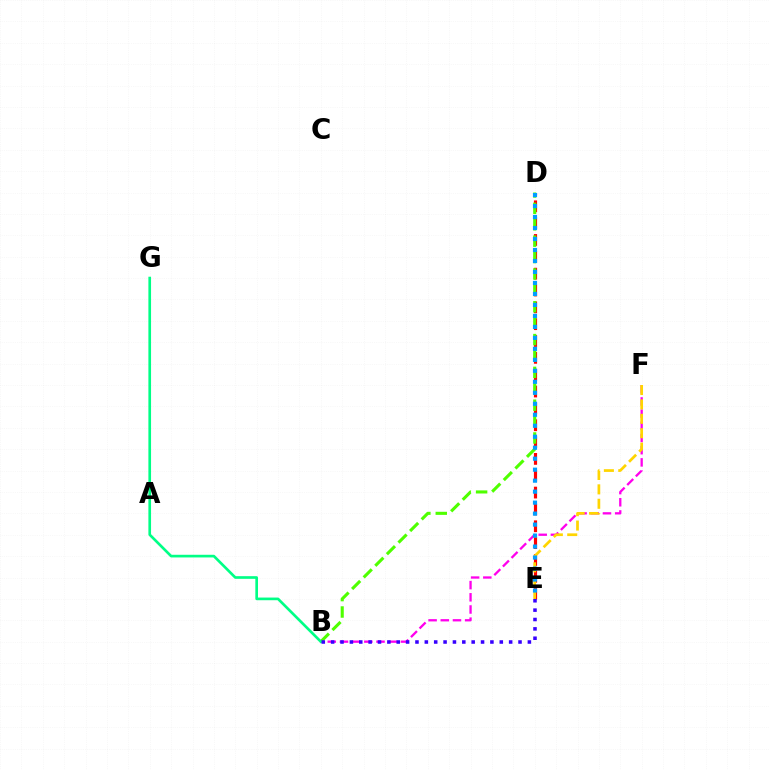{('B', 'F'): [{'color': '#ff00ed', 'line_style': 'dashed', 'thickness': 1.66}], ('D', 'E'): [{'color': '#ff0000', 'line_style': 'dashed', 'thickness': 2.29}, {'color': '#009eff', 'line_style': 'dotted', 'thickness': 2.98}], ('E', 'F'): [{'color': '#ffd500', 'line_style': 'dashed', 'thickness': 1.96}], ('B', 'D'): [{'color': '#4fff00', 'line_style': 'dashed', 'thickness': 2.23}], ('B', 'G'): [{'color': '#00ff86', 'line_style': 'solid', 'thickness': 1.92}], ('B', 'E'): [{'color': '#3700ff', 'line_style': 'dotted', 'thickness': 2.55}]}